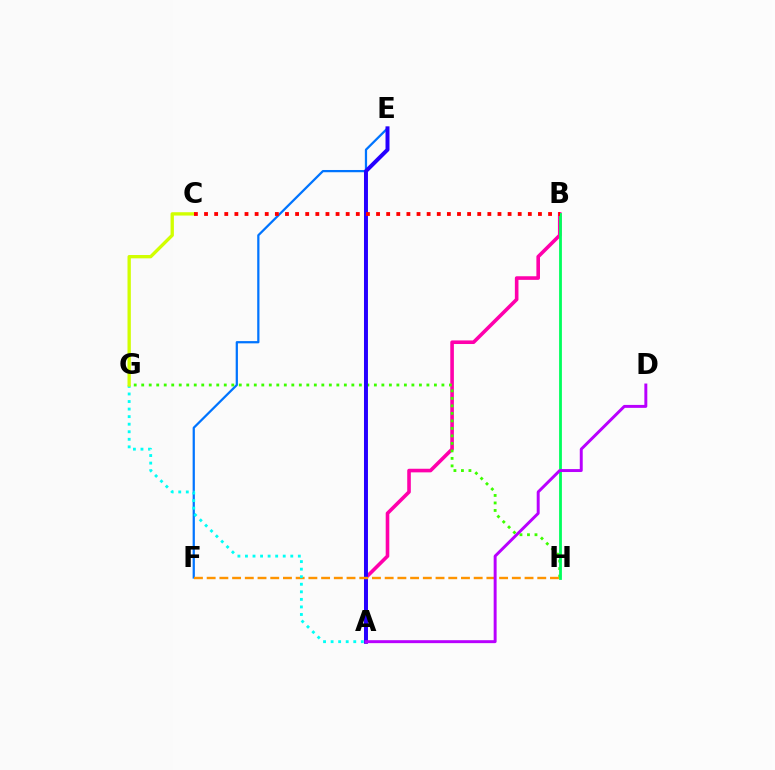{('A', 'B'): [{'color': '#ff00ac', 'line_style': 'solid', 'thickness': 2.6}], ('E', 'F'): [{'color': '#0074ff', 'line_style': 'solid', 'thickness': 1.62}], ('G', 'H'): [{'color': '#3dff00', 'line_style': 'dotted', 'thickness': 2.04}], ('B', 'H'): [{'color': '#00ff5c', 'line_style': 'solid', 'thickness': 2.01}], ('A', 'E'): [{'color': '#2500ff', 'line_style': 'solid', 'thickness': 2.86}], ('F', 'H'): [{'color': '#ff9400', 'line_style': 'dashed', 'thickness': 1.73}], ('A', 'G'): [{'color': '#00fff6', 'line_style': 'dotted', 'thickness': 2.05}], ('C', 'G'): [{'color': '#d1ff00', 'line_style': 'solid', 'thickness': 2.4}], ('B', 'C'): [{'color': '#ff0000', 'line_style': 'dotted', 'thickness': 2.75}], ('A', 'D'): [{'color': '#b900ff', 'line_style': 'solid', 'thickness': 2.12}]}